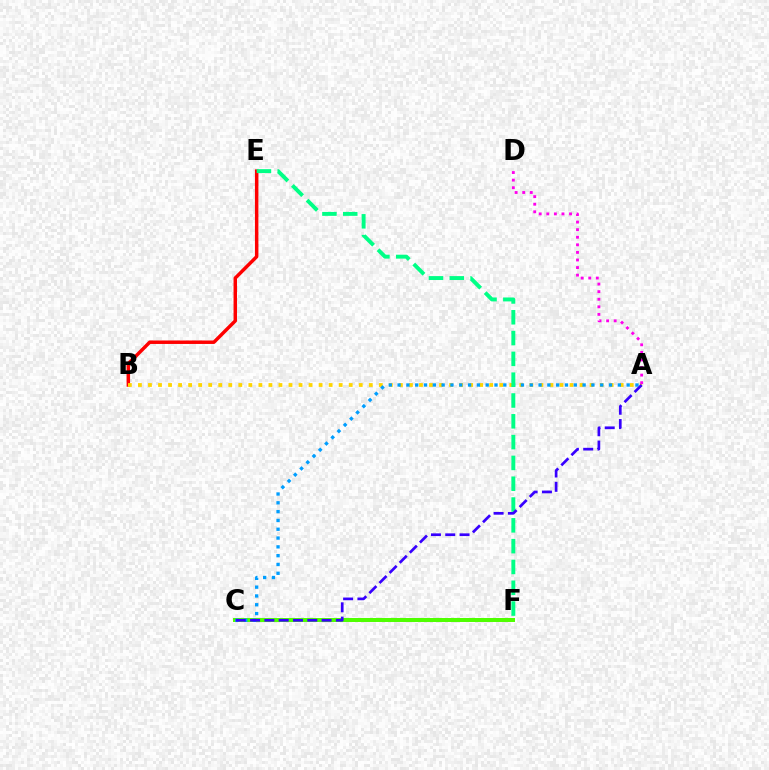{('B', 'E'): [{'color': '#ff0000', 'line_style': 'solid', 'thickness': 2.49}], ('A', 'B'): [{'color': '#ffd500', 'line_style': 'dotted', 'thickness': 2.73}], ('C', 'F'): [{'color': '#4fff00', 'line_style': 'solid', 'thickness': 2.87}], ('A', 'C'): [{'color': '#009eff', 'line_style': 'dotted', 'thickness': 2.39}, {'color': '#3700ff', 'line_style': 'dashed', 'thickness': 1.94}], ('E', 'F'): [{'color': '#00ff86', 'line_style': 'dashed', 'thickness': 2.83}], ('A', 'D'): [{'color': '#ff00ed', 'line_style': 'dotted', 'thickness': 2.06}]}